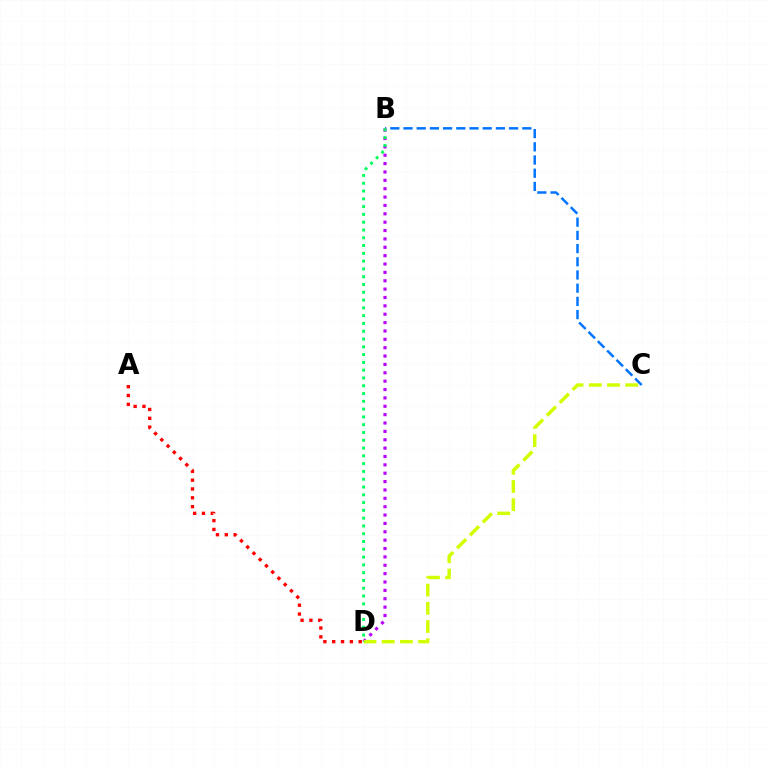{('B', 'C'): [{'color': '#0074ff', 'line_style': 'dashed', 'thickness': 1.79}], ('B', 'D'): [{'color': '#b900ff', 'line_style': 'dotted', 'thickness': 2.27}, {'color': '#00ff5c', 'line_style': 'dotted', 'thickness': 2.12}], ('A', 'D'): [{'color': '#ff0000', 'line_style': 'dotted', 'thickness': 2.4}], ('C', 'D'): [{'color': '#d1ff00', 'line_style': 'dashed', 'thickness': 2.48}]}